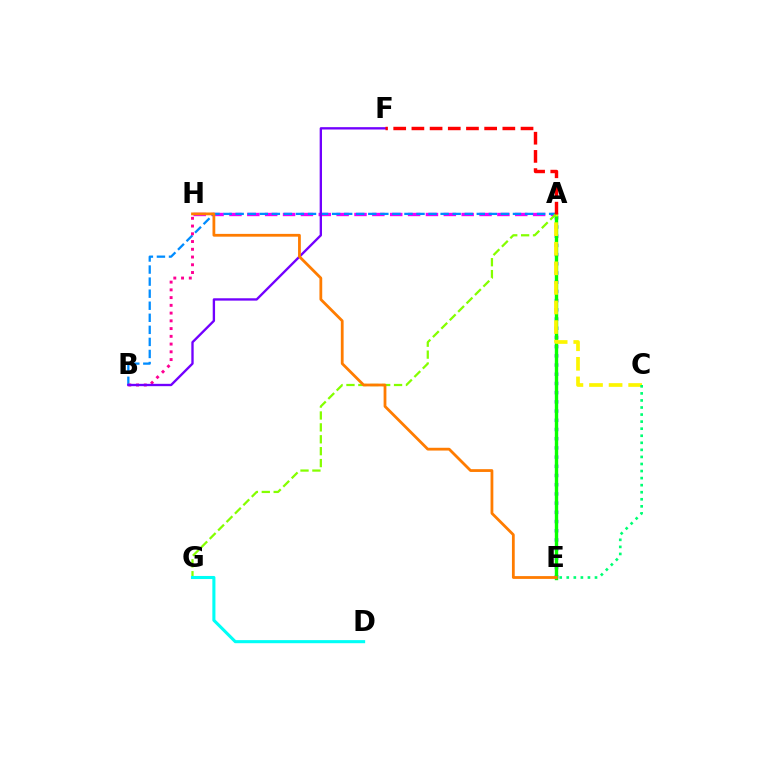{('A', 'E'): [{'color': '#0010ff', 'line_style': 'dotted', 'thickness': 2.5}, {'color': '#08ff00', 'line_style': 'solid', 'thickness': 2.44}], ('A', 'H'): [{'color': '#ee00ff', 'line_style': 'dashed', 'thickness': 2.43}], ('A', 'B'): [{'color': '#008cff', 'line_style': 'dashed', 'thickness': 1.64}], ('B', 'H'): [{'color': '#ff0094', 'line_style': 'dotted', 'thickness': 2.1}], ('A', 'C'): [{'color': '#fcf500', 'line_style': 'dashed', 'thickness': 2.66}], ('A', 'G'): [{'color': '#84ff00', 'line_style': 'dashed', 'thickness': 1.62}], ('D', 'G'): [{'color': '#00fff6', 'line_style': 'solid', 'thickness': 2.22}], ('B', 'F'): [{'color': '#7200ff', 'line_style': 'solid', 'thickness': 1.69}], ('C', 'E'): [{'color': '#00ff74', 'line_style': 'dotted', 'thickness': 1.92}], ('E', 'H'): [{'color': '#ff7c00', 'line_style': 'solid', 'thickness': 2.01}], ('A', 'F'): [{'color': '#ff0000', 'line_style': 'dashed', 'thickness': 2.47}]}